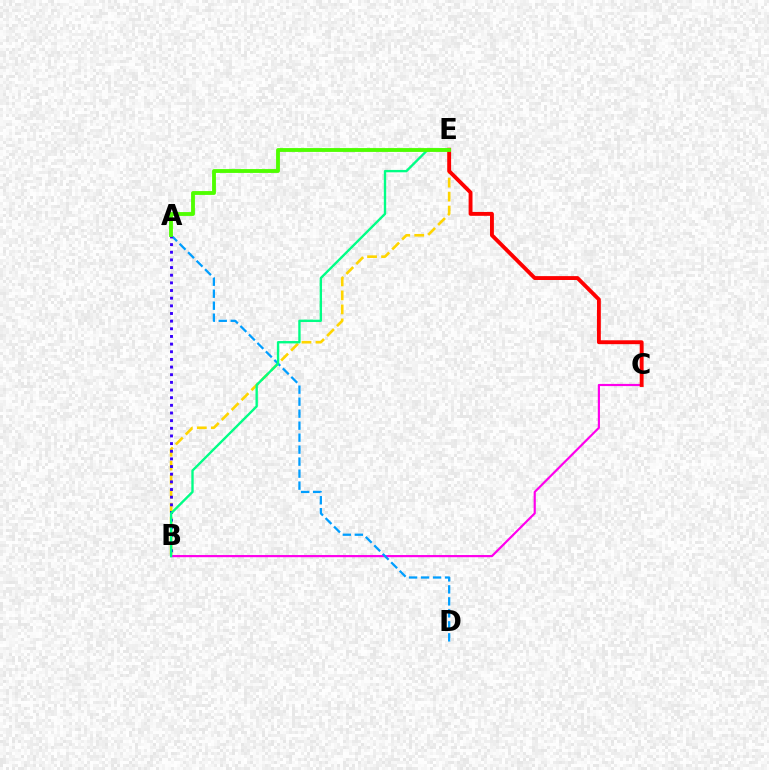{('B', 'E'): [{'color': '#ffd500', 'line_style': 'dashed', 'thickness': 1.9}, {'color': '#00ff86', 'line_style': 'solid', 'thickness': 1.7}], ('B', 'C'): [{'color': '#ff00ed', 'line_style': 'solid', 'thickness': 1.56}], ('A', 'D'): [{'color': '#009eff', 'line_style': 'dashed', 'thickness': 1.63}], ('A', 'B'): [{'color': '#3700ff', 'line_style': 'dotted', 'thickness': 2.08}], ('C', 'E'): [{'color': '#ff0000', 'line_style': 'solid', 'thickness': 2.8}], ('A', 'E'): [{'color': '#4fff00', 'line_style': 'solid', 'thickness': 2.77}]}